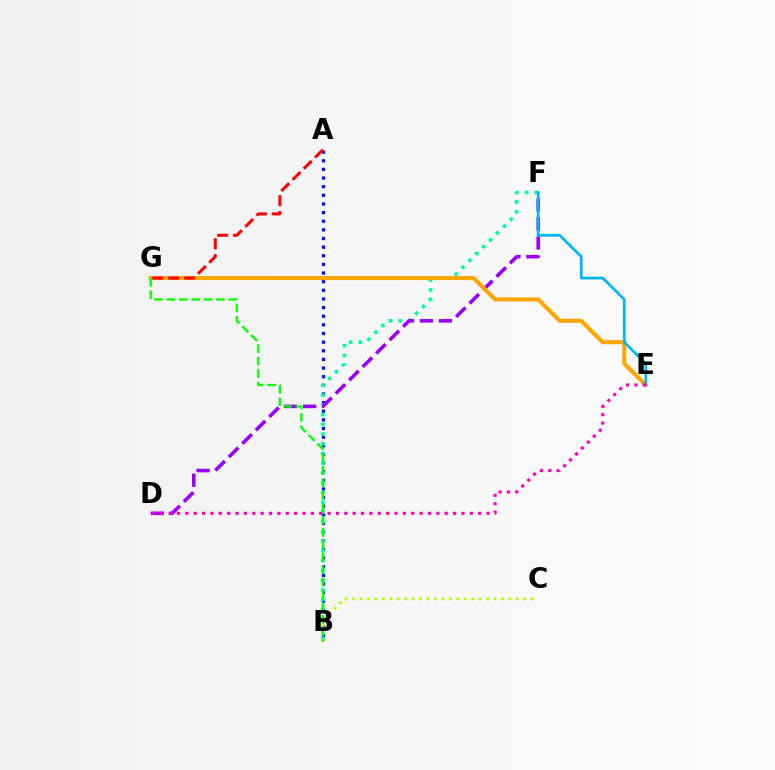{('A', 'B'): [{'color': '#0010ff', 'line_style': 'dotted', 'thickness': 2.35}], ('B', 'F'): [{'color': '#00ff9d', 'line_style': 'dotted', 'thickness': 2.64}], ('B', 'C'): [{'color': '#b3ff00', 'line_style': 'dotted', 'thickness': 2.02}], ('D', 'F'): [{'color': '#9b00ff', 'line_style': 'dashed', 'thickness': 2.58}], ('E', 'G'): [{'color': '#ffa500', 'line_style': 'solid', 'thickness': 2.94}], ('A', 'G'): [{'color': '#ff0000', 'line_style': 'dashed', 'thickness': 2.15}], ('E', 'F'): [{'color': '#00b5ff', 'line_style': 'solid', 'thickness': 1.95}], ('B', 'G'): [{'color': '#08ff00', 'line_style': 'dashed', 'thickness': 1.69}], ('D', 'E'): [{'color': '#ff00bd', 'line_style': 'dotted', 'thickness': 2.27}]}